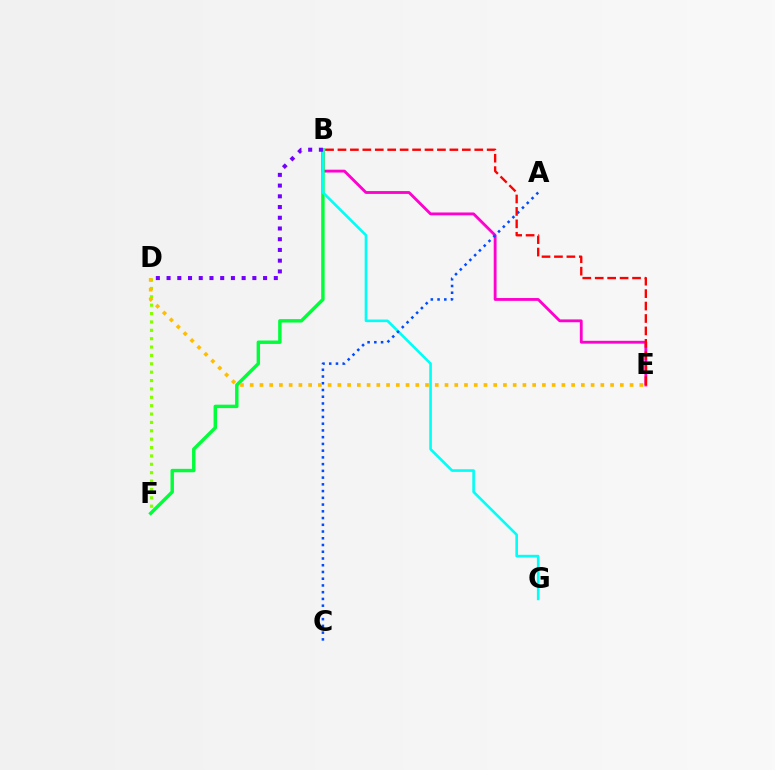{('D', 'F'): [{'color': '#84ff00', 'line_style': 'dotted', 'thickness': 2.28}], ('B', 'E'): [{'color': '#ff00cf', 'line_style': 'solid', 'thickness': 2.04}, {'color': '#ff0000', 'line_style': 'dashed', 'thickness': 1.69}], ('B', 'F'): [{'color': '#00ff39', 'line_style': 'solid', 'thickness': 2.47}], ('B', 'G'): [{'color': '#00fff6', 'line_style': 'solid', 'thickness': 1.88}], ('A', 'C'): [{'color': '#004bff', 'line_style': 'dotted', 'thickness': 1.83}], ('B', 'D'): [{'color': '#7200ff', 'line_style': 'dotted', 'thickness': 2.91}], ('D', 'E'): [{'color': '#ffbd00', 'line_style': 'dotted', 'thickness': 2.65}]}